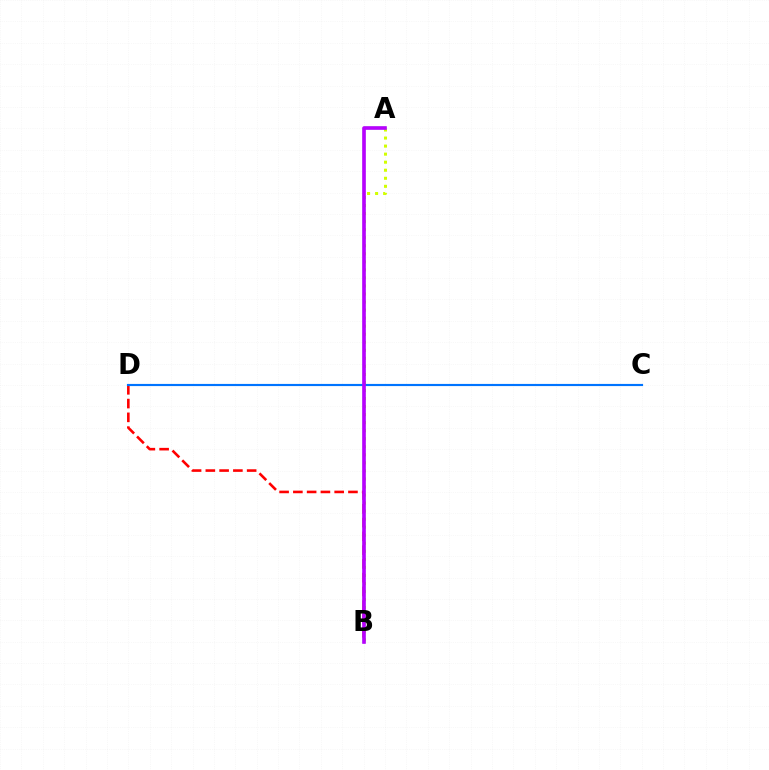{('A', 'B'): [{'color': '#d1ff00', 'line_style': 'dotted', 'thickness': 2.19}, {'color': '#00ff5c', 'line_style': 'solid', 'thickness': 1.74}, {'color': '#b900ff', 'line_style': 'solid', 'thickness': 2.59}], ('B', 'D'): [{'color': '#ff0000', 'line_style': 'dashed', 'thickness': 1.87}], ('C', 'D'): [{'color': '#0074ff', 'line_style': 'solid', 'thickness': 1.55}]}